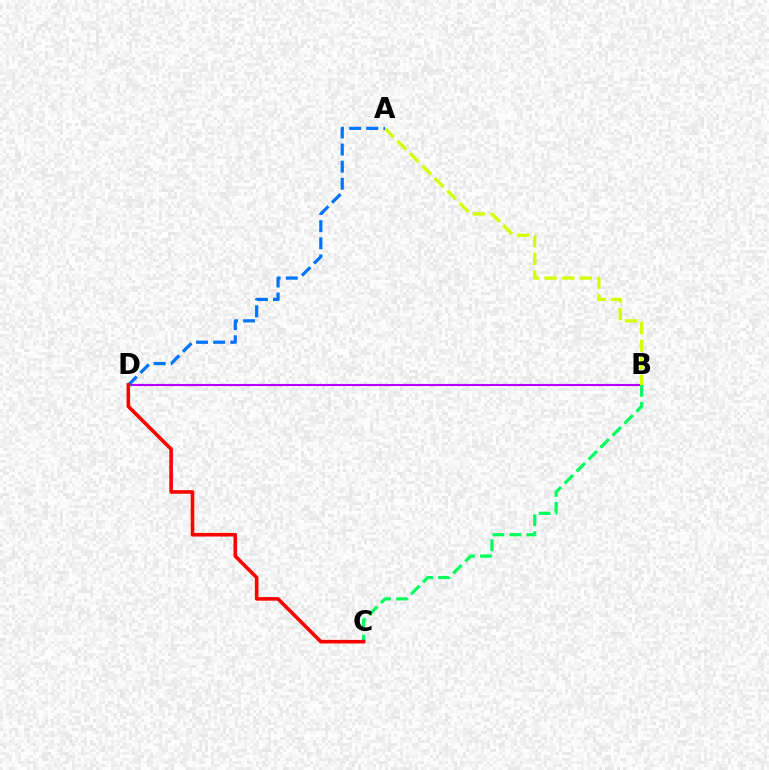{('B', 'D'): [{'color': '#b900ff', 'line_style': 'solid', 'thickness': 1.54}], ('B', 'C'): [{'color': '#00ff5c', 'line_style': 'dashed', 'thickness': 2.3}], ('A', 'B'): [{'color': '#d1ff00', 'line_style': 'dashed', 'thickness': 2.39}], ('A', 'D'): [{'color': '#0074ff', 'line_style': 'dashed', 'thickness': 2.32}], ('C', 'D'): [{'color': '#ff0000', 'line_style': 'solid', 'thickness': 2.58}]}